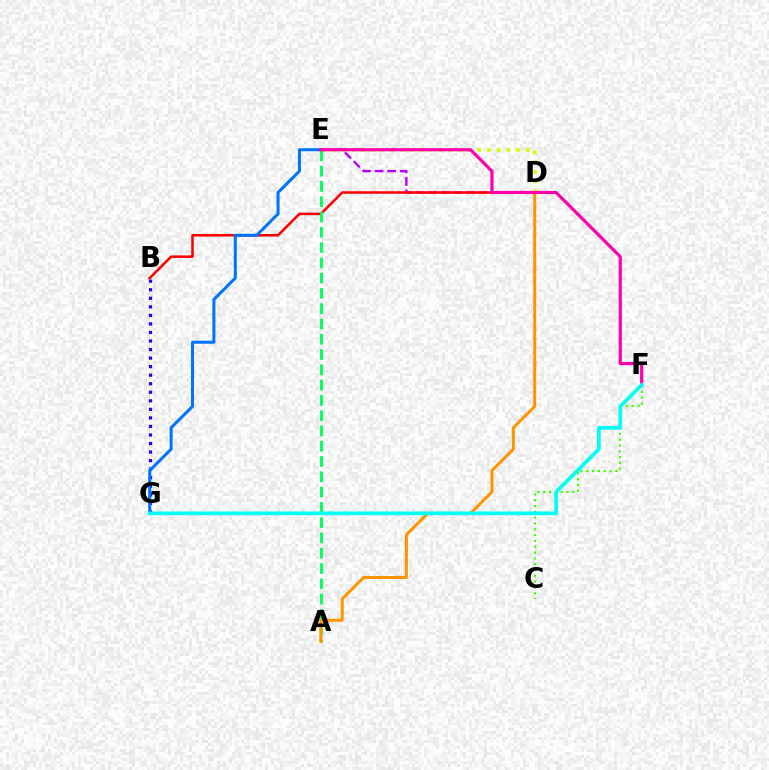{('D', 'E'): [{'color': '#d1ff00', 'line_style': 'dotted', 'thickness': 2.63}, {'color': '#b900ff', 'line_style': 'dashed', 'thickness': 1.7}], ('B', 'D'): [{'color': '#ff0000', 'line_style': 'solid', 'thickness': 1.83}], ('B', 'G'): [{'color': '#2500ff', 'line_style': 'dotted', 'thickness': 2.32}], ('E', 'G'): [{'color': '#0074ff', 'line_style': 'solid', 'thickness': 2.19}], ('C', 'F'): [{'color': '#3dff00', 'line_style': 'dotted', 'thickness': 1.58}], ('A', 'E'): [{'color': '#00ff5c', 'line_style': 'dashed', 'thickness': 2.08}], ('A', 'D'): [{'color': '#ff9400', 'line_style': 'solid', 'thickness': 2.17}], ('E', 'F'): [{'color': '#ff00ac', 'line_style': 'solid', 'thickness': 2.28}], ('F', 'G'): [{'color': '#00fff6', 'line_style': 'solid', 'thickness': 2.69}]}